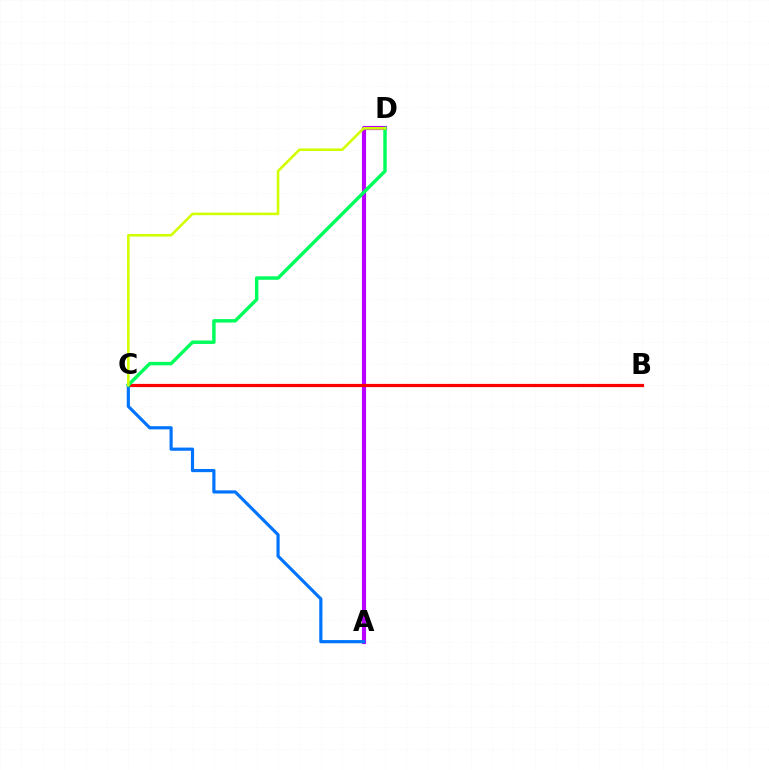{('A', 'D'): [{'color': '#b900ff', 'line_style': 'solid', 'thickness': 2.98}], ('B', 'C'): [{'color': '#ff0000', 'line_style': 'solid', 'thickness': 2.31}], ('A', 'C'): [{'color': '#0074ff', 'line_style': 'solid', 'thickness': 2.28}], ('C', 'D'): [{'color': '#00ff5c', 'line_style': 'solid', 'thickness': 2.48}, {'color': '#d1ff00', 'line_style': 'solid', 'thickness': 1.86}]}